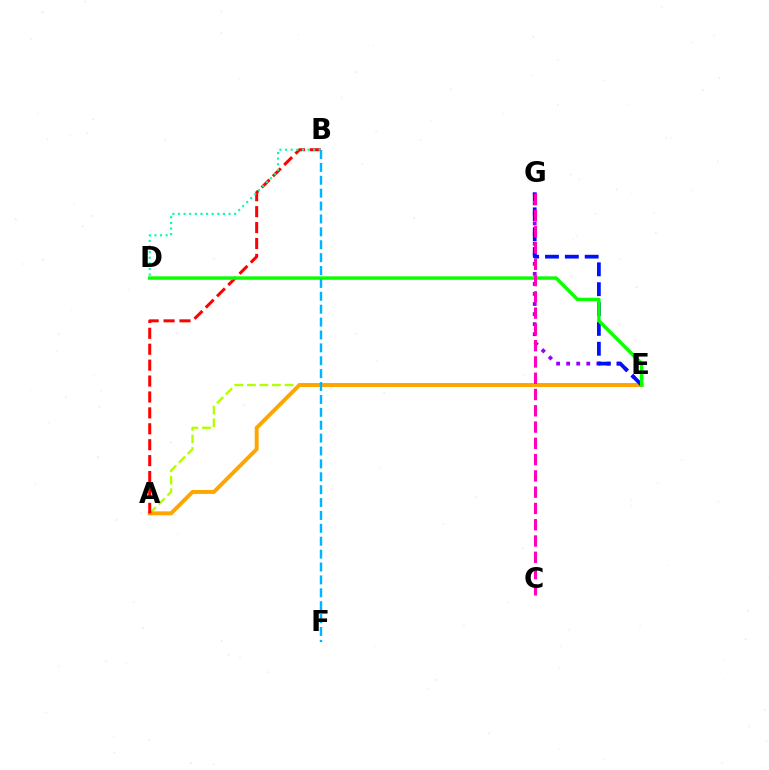{('A', 'E'): [{'color': '#b3ff00', 'line_style': 'dashed', 'thickness': 1.7}, {'color': '#ffa500', 'line_style': 'solid', 'thickness': 2.83}], ('E', 'G'): [{'color': '#9b00ff', 'line_style': 'dotted', 'thickness': 2.73}, {'color': '#0010ff', 'line_style': 'dashed', 'thickness': 2.7}], ('A', 'B'): [{'color': '#ff0000', 'line_style': 'dashed', 'thickness': 2.16}], ('B', 'D'): [{'color': '#00ff9d', 'line_style': 'dotted', 'thickness': 1.53}], ('D', 'E'): [{'color': '#08ff00', 'line_style': 'solid', 'thickness': 2.47}], ('B', 'F'): [{'color': '#00b5ff', 'line_style': 'dashed', 'thickness': 1.75}], ('C', 'G'): [{'color': '#ff00bd', 'line_style': 'dashed', 'thickness': 2.21}]}